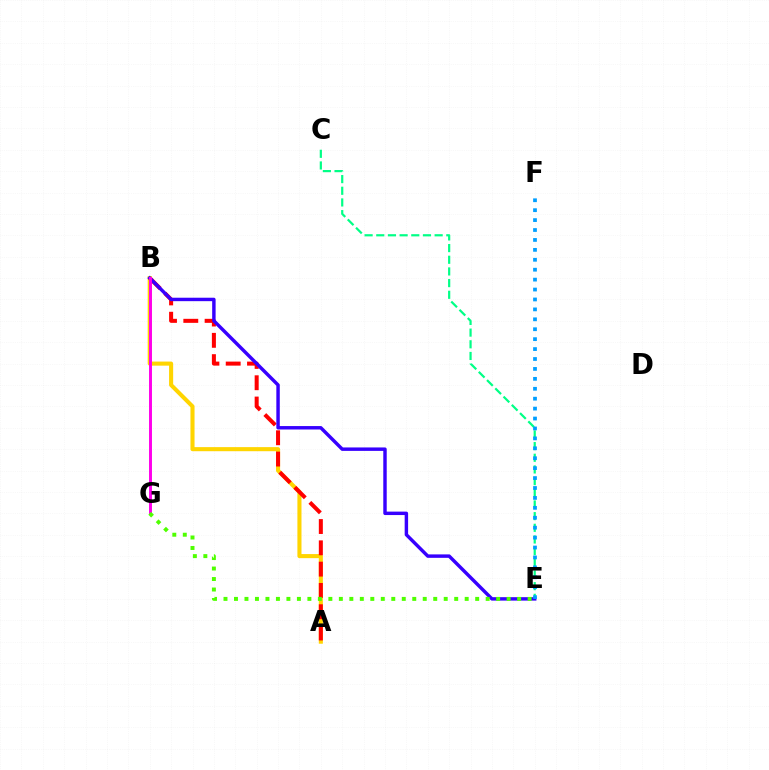{('C', 'E'): [{'color': '#00ff86', 'line_style': 'dashed', 'thickness': 1.59}], ('A', 'B'): [{'color': '#ffd500', 'line_style': 'solid', 'thickness': 2.94}, {'color': '#ff0000', 'line_style': 'dashed', 'thickness': 2.89}], ('B', 'E'): [{'color': '#3700ff', 'line_style': 'solid', 'thickness': 2.48}], ('B', 'G'): [{'color': '#ff00ed', 'line_style': 'solid', 'thickness': 2.12}], ('E', 'F'): [{'color': '#009eff', 'line_style': 'dotted', 'thickness': 2.7}], ('E', 'G'): [{'color': '#4fff00', 'line_style': 'dotted', 'thickness': 2.85}]}